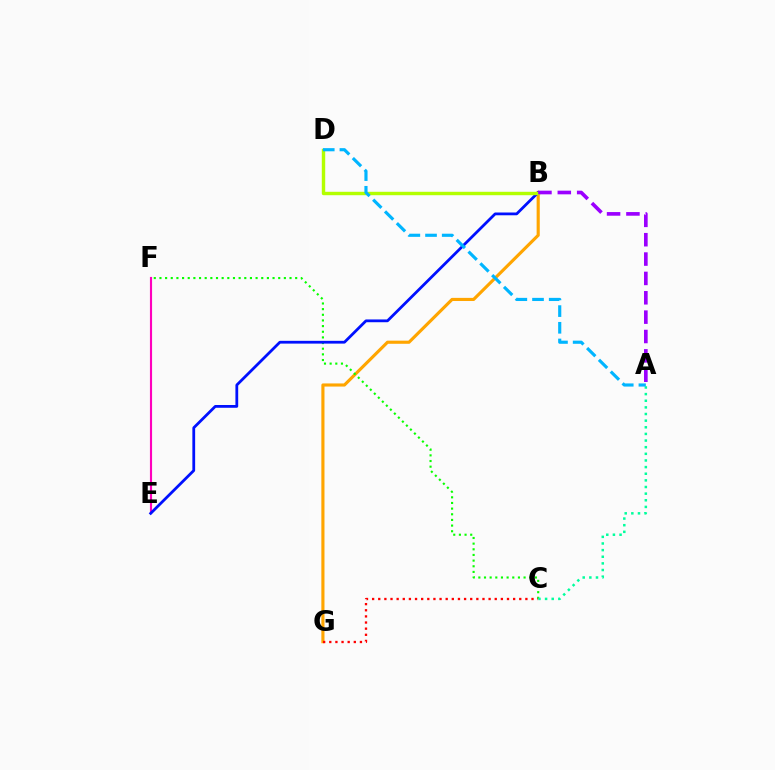{('B', 'G'): [{'color': '#ffa500', 'line_style': 'solid', 'thickness': 2.25}], ('E', 'F'): [{'color': '#ff00bd', 'line_style': 'solid', 'thickness': 1.54}], ('C', 'F'): [{'color': '#08ff00', 'line_style': 'dotted', 'thickness': 1.54}], ('C', 'G'): [{'color': '#ff0000', 'line_style': 'dotted', 'thickness': 1.67}], ('A', 'C'): [{'color': '#00ff9d', 'line_style': 'dotted', 'thickness': 1.8}], ('B', 'E'): [{'color': '#0010ff', 'line_style': 'solid', 'thickness': 2.0}], ('B', 'D'): [{'color': '#b3ff00', 'line_style': 'solid', 'thickness': 2.46}], ('A', 'D'): [{'color': '#00b5ff', 'line_style': 'dashed', 'thickness': 2.27}], ('A', 'B'): [{'color': '#9b00ff', 'line_style': 'dashed', 'thickness': 2.63}]}